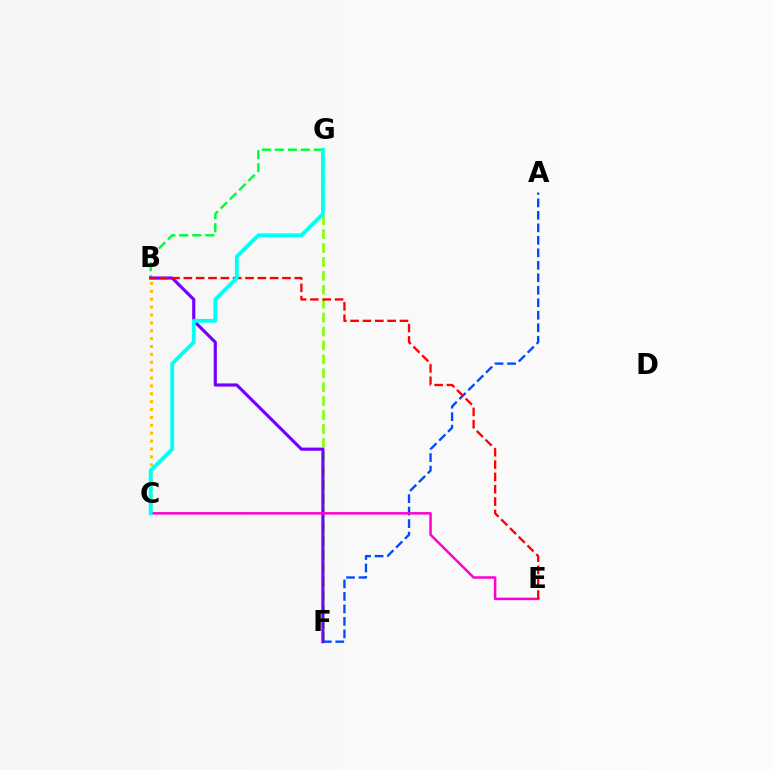{('B', 'G'): [{'color': '#00ff39', 'line_style': 'dashed', 'thickness': 1.77}], ('F', 'G'): [{'color': '#84ff00', 'line_style': 'dashed', 'thickness': 1.89}], ('A', 'F'): [{'color': '#004bff', 'line_style': 'dashed', 'thickness': 1.7}], ('B', 'C'): [{'color': '#ffbd00', 'line_style': 'dotted', 'thickness': 2.14}], ('B', 'F'): [{'color': '#7200ff', 'line_style': 'solid', 'thickness': 2.26}], ('C', 'E'): [{'color': '#ff00cf', 'line_style': 'solid', 'thickness': 1.8}], ('B', 'E'): [{'color': '#ff0000', 'line_style': 'dashed', 'thickness': 1.67}], ('C', 'G'): [{'color': '#00fff6', 'line_style': 'solid', 'thickness': 2.75}]}